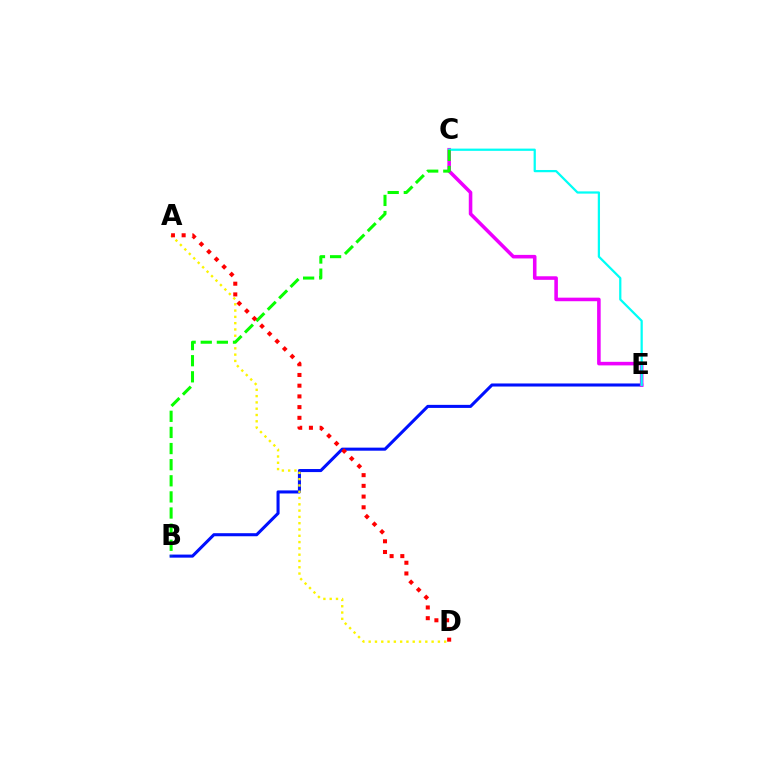{('B', 'E'): [{'color': '#0010ff', 'line_style': 'solid', 'thickness': 2.2}], ('C', 'E'): [{'color': '#ee00ff', 'line_style': 'solid', 'thickness': 2.56}, {'color': '#00fff6', 'line_style': 'solid', 'thickness': 1.61}], ('A', 'D'): [{'color': '#fcf500', 'line_style': 'dotted', 'thickness': 1.71}, {'color': '#ff0000', 'line_style': 'dotted', 'thickness': 2.91}], ('B', 'C'): [{'color': '#08ff00', 'line_style': 'dashed', 'thickness': 2.19}]}